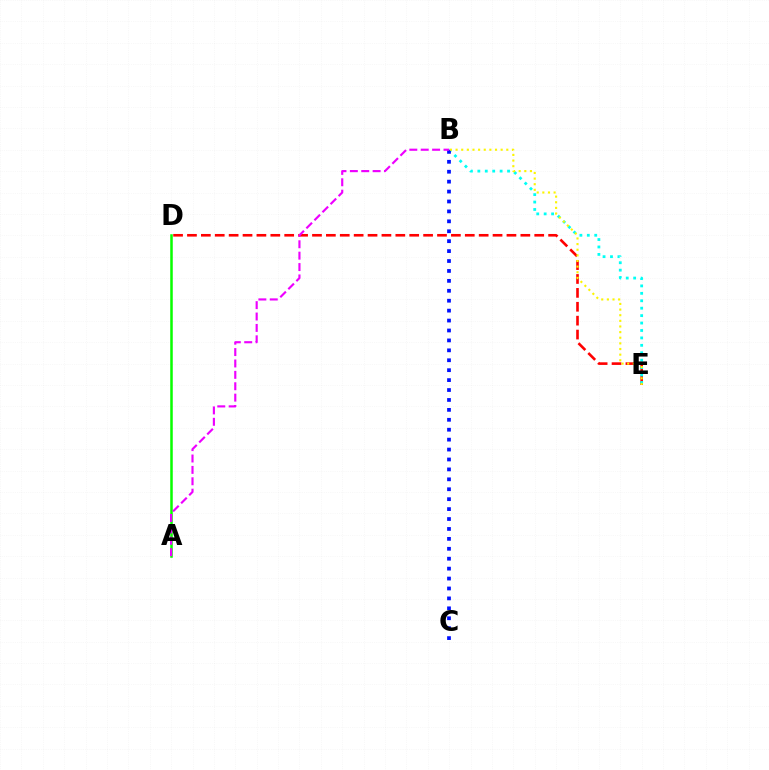{('D', 'E'): [{'color': '#ff0000', 'line_style': 'dashed', 'thickness': 1.89}], ('B', 'E'): [{'color': '#00fff6', 'line_style': 'dotted', 'thickness': 2.02}, {'color': '#fcf500', 'line_style': 'dotted', 'thickness': 1.53}], ('A', 'D'): [{'color': '#08ff00', 'line_style': 'solid', 'thickness': 1.82}], ('B', 'C'): [{'color': '#0010ff', 'line_style': 'dotted', 'thickness': 2.7}], ('A', 'B'): [{'color': '#ee00ff', 'line_style': 'dashed', 'thickness': 1.55}]}